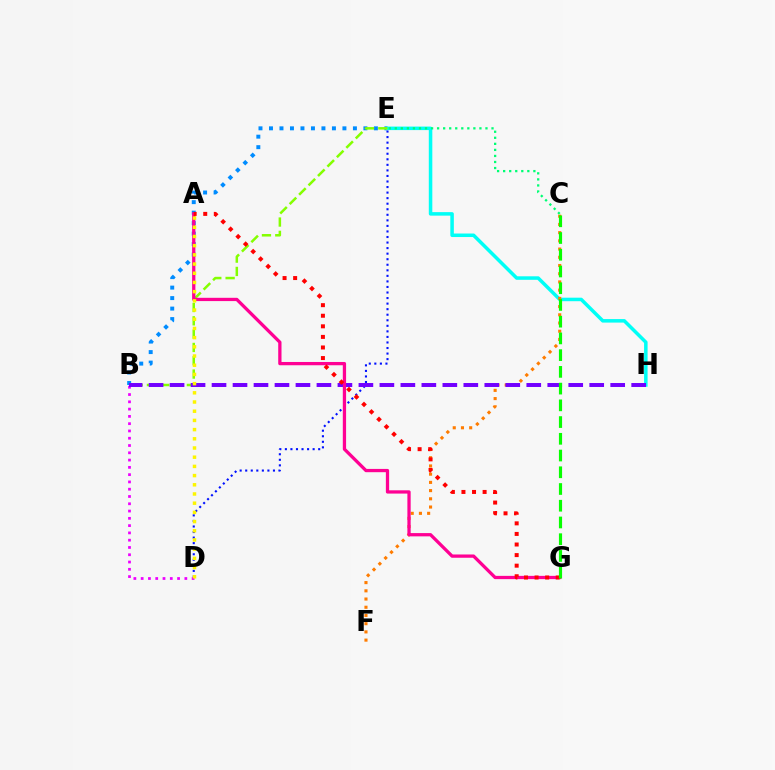{('B', 'E'): [{'color': '#008cff', 'line_style': 'dotted', 'thickness': 2.85}, {'color': '#84ff00', 'line_style': 'dashed', 'thickness': 1.81}], ('D', 'E'): [{'color': '#0010ff', 'line_style': 'dotted', 'thickness': 1.51}], ('E', 'H'): [{'color': '#00fff6', 'line_style': 'solid', 'thickness': 2.53}], ('C', 'F'): [{'color': '#ff7c00', 'line_style': 'dotted', 'thickness': 2.23}], ('B', 'D'): [{'color': '#ee00ff', 'line_style': 'dotted', 'thickness': 1.98}], ('B', 'H'): [{'color': '#7200ff', 'line_style': 'dashed', 'thickness': 2.85}], ('A', 'G'): [{'color': '#ff0094', 'line_style': 'solid', 'thickness': 2.36}, {'color': '#ff0000', 'line_style': 'dotted', 'thickness': 2.87}], ('C', 'G'): [{'color': '#08ff00', 'line_style': 'dashed', 'thickness': 2.27}], ('A', 'D'): [{'color': '#fcf500', 'line_style': 'dotted', 'thickness': 2.5}], ('C', 'E'): [{'color': '#00ff74', 'line_style': 'dotted', 'thickness': 1.64}]}